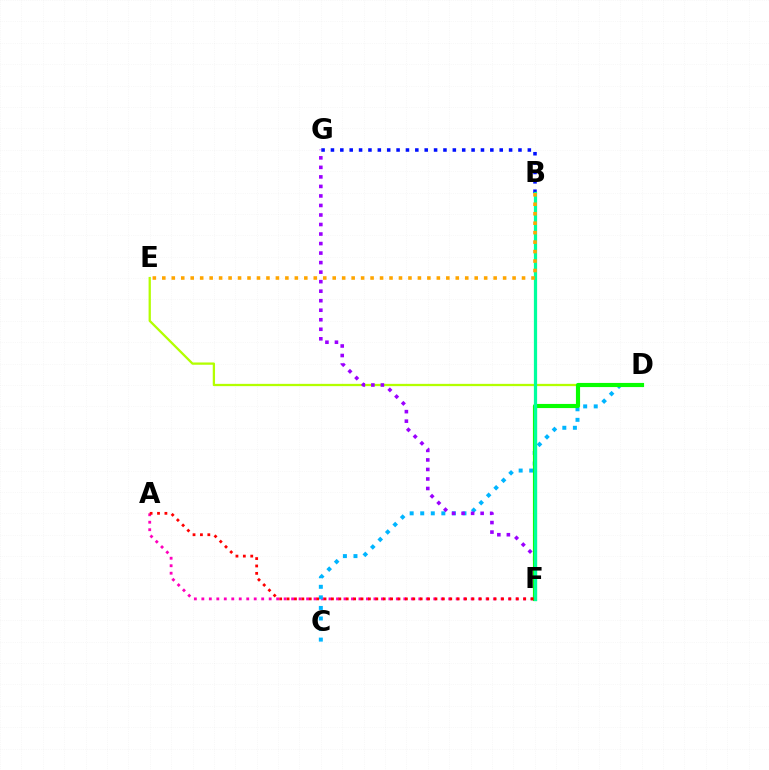{('A', 'F'): [{'color': '#ff00bd', 'line_style': 'dotted', 'thickness': 2.03}, {'color': '#ff0000', 'line_style': 'dotted', 'thickness': 2.01}], ('D', 'E'): [{'color': '#b3ff00', 'line_style': 'solid', 'thickness': 1.64}], ('B', 'G'): [{'color': '#0010ff', 'line_style': 'dotted', 'thickness': 2.55}], ('C', 'D'): [{'color': '#00b5ff', 'line_style': 'dotted', 'thickness': 2.87}], ('F', 'G'): [{'color': '#9b00ff', 'line_style': 'dotted', 'thickness': 2.59}], ('D', 'F'): [{'color': '#08ff00', 'line_style': 'solid', 'thickness': 2.98}], ('B', 'F'): [{'color': '#00ff9d', 'line_style': 'solid', 'thickness': 2.33}], ('B', 'E'): [{'color': '#ffa500', 'line_style': 'dotted', 'thickness': 2.57}]}